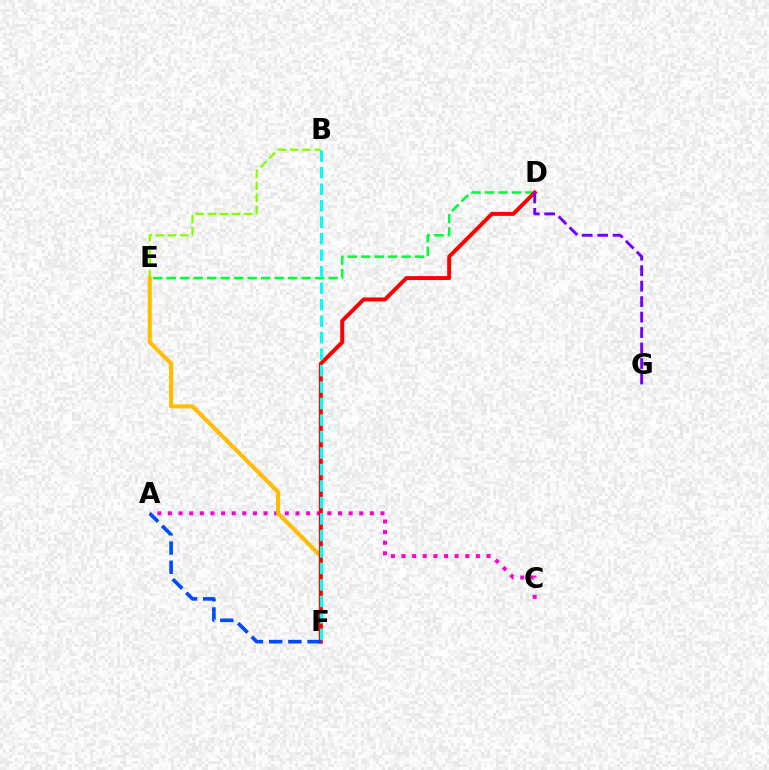{('D', 'E'): [{'color': '#00ff39', 'line_style': 'dashed', 'thickness': 1.83}], ('A', 'C'): [{'color': '#ff00cf', 'line_style': 'dotted', 'thickness': 2.89}], ('B', 'E'): [{'color': '#84ff00', 'line_style': 'dashed', 'thickness': 1.66}], ('E', 'F'): [{'color': '#ffbd00', 'line_style': 'solid', 'thickness': 2.93}], ('D', 'F'): [{'color': '#ff0000', 'line_style': 'solid', 'thickness': 2.83}], ('B', 'F'): [{'color': '#00fff6', 'line_style': 'dashed', 'thickness': 2.24}], ('D', 'G'): [{'color': '#7200ff', 'line_style': 'dashed', 'thickness': 2.1}], ('A', 'F'): [{'color': '#004bff', 'line_style': 'dashed', 'thickness': 2.61}]}